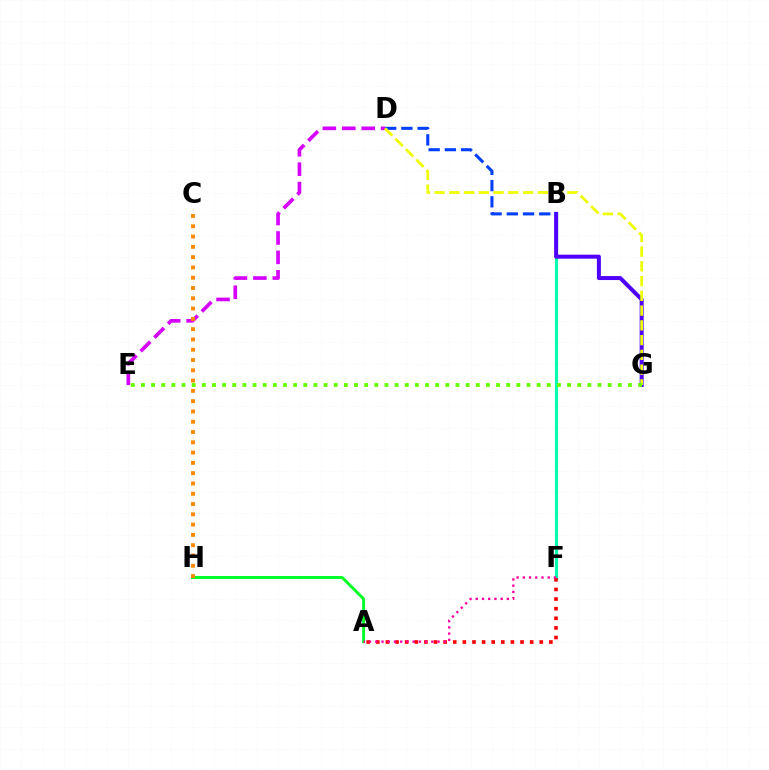{('A', 'H'): [{'color': '#00ff27', 'line_style': 'solid', 'thickness': 2.11}], ('D', 'E'): [{'color': '#d600ff', 'line_style': 'dashed', 'thickness': 2.64}], ('B', 'F'): [{'color': '#00c7ff', 'line_style': 'dotted', 'thickness': 1.93}, {'color': '#00ffaf', 'line_style': 'solid', 'thickness': 2.27}], ('A', 'F'): [{'color': '#ff0000', 'line_style': 'dotted', 'thickness': 2.61}, {'color': '#ff00a0', 'line_style': 'dotted', 'thickness': 1.69}], ('B', 'G'): [{'color': '#4f00ff', 'line_style': 'solid', 'thickness': 2.87}], ('B', 'D'): [{'color': '#003fff', 'line_style': 'dashed', 'thickness': 2.2}], ('D', 'G'): [{'color': '#eeff00', 'line_style': 'dashed', 'thickness': 2.0}], ('E', 'G'): [{'color': '#66ff00', 'line_style': 'dotted', 'thickness': 2.76}], ('C', 'H'): [{'color': '#ff8800', 'line_style': 'dotted', 'thickness': 2.8}]}